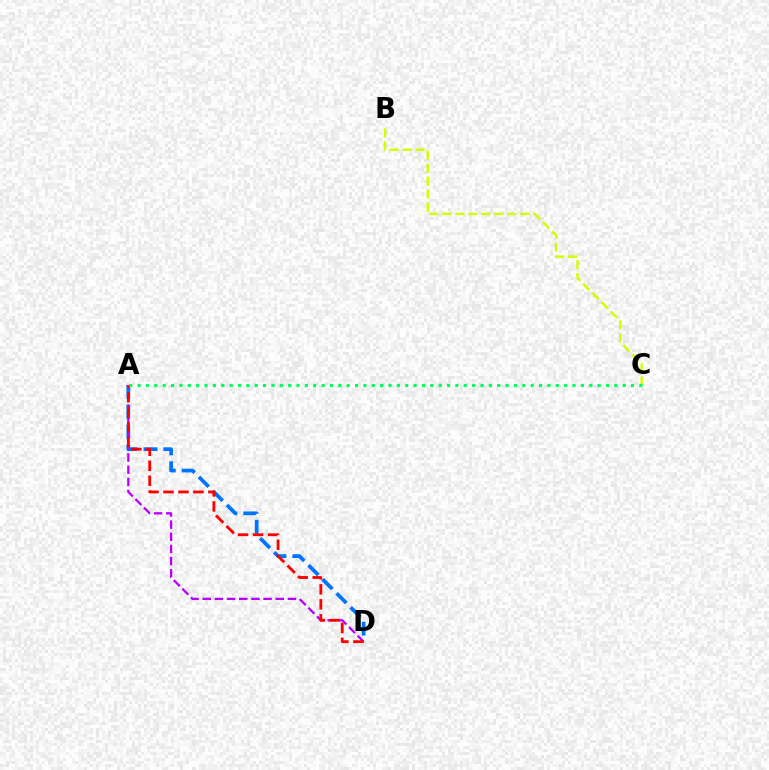{('B', 'C'): [{'color': '#d1ff00', 'line_style': 'dashed', 'thickness': 1.76}], ('A', 'D'): [{'color': '#0074ff', 'line_style': 'dashed', 'thickness': 2.7}, {'color': '#b900ff', 'line_style': 'dashed', 'thickness': 1.65}, {'color': '#ff0000', 'line_style': 'dashed', 'thickness': 2.03}], ('A', 'C'): [{'color': '#00ff5c', 'line_style': 'dotted', 'thickness': 2.27}]}